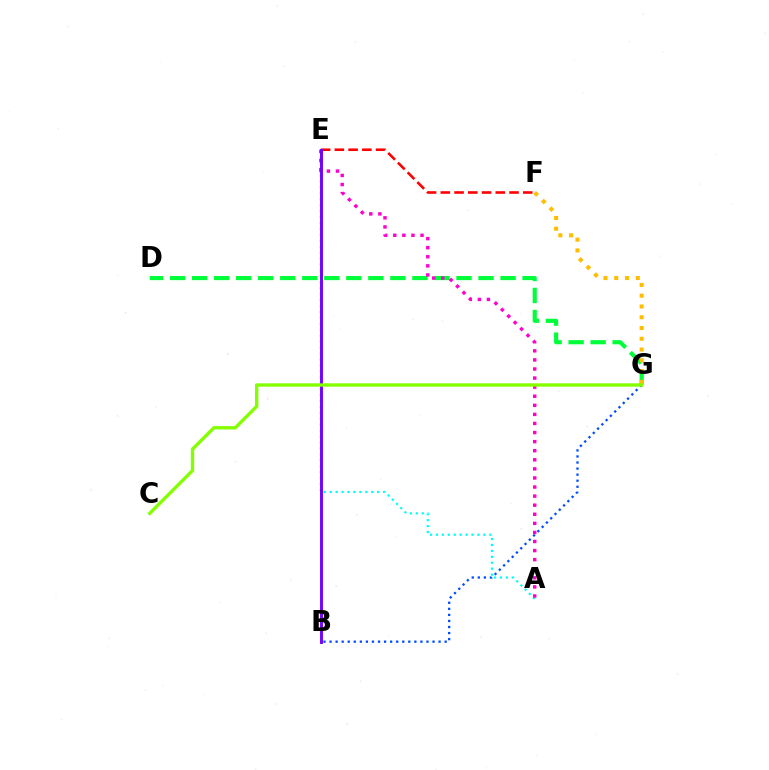{('D', 'G'): [{'color': '#00ff39', 'line_style': 'dashed', 'thickness': 2.99}], ('E', 'F'): [{'color': '#ff0000', 'line_style': 'dashed', 'thickness': 1.87}], ('A', 'E'): [{'color': '#00fff6', 'line_style': 'dotted', 'thickness': 1.61}, {'color': '#ff00cf', 'line_style': 'dotted', 'thickness': 2.47}], ('F', 'G'): [{'color': '#ffbd00', 'line_style': 'dotted', 'thickness': 2.93}], ('B', 'G'): [{'color': '#004bff', 'line_style': 'dotted', 'thickness': 1.65}], ('B', 'E'): [{'color': '#7200ff', 'line_style': 'solid', 'thickness': 2.1}], ('C', 'G'): [{'color': '#84ff00', 'line_style': 'solid', 'thickness': 2.42}]}